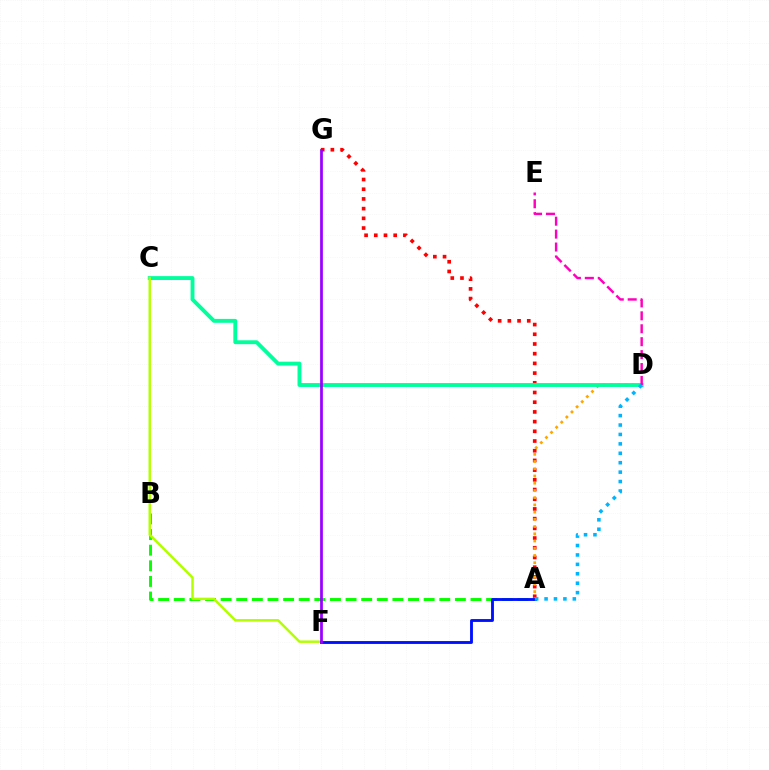{('A', 'G'): [{'color': '#ff0000', 'line_style': 'dotted', 'thickness': 2.64}], ('A', 'B'): [{'color': '#08ff00', 'line_style': 'dashed', 'thickness': 2.12}], ('A', 'D'): [{'color': '#ffa500', 'line_style': 'dotted', 'thickness': 1.96}, {'color': '#00b5ff', 'line_style': 'dotted', 'thickness': 2.56}], ('C', 'D'): [{'color': '#00ff9d', 'line_style': 'solid', 'thickness': 2.79}], ('C', 'F'): [{'color': '#b3ff00', 'line_style': 'solid', 'thickness': 1.77}], ('D', 'E'): [{'color': '#ff00bd', 'line_style': 'dashed', 'thickness': 1.76}], ('A', 'F'): [{'color': '#0010ff', 'line_style': 'solid', 'thickness': 2.06}], ('F', 'G'): [{'color': '#9b00ff', 'line_style': 'solid', 'thickness': 1.98}]}